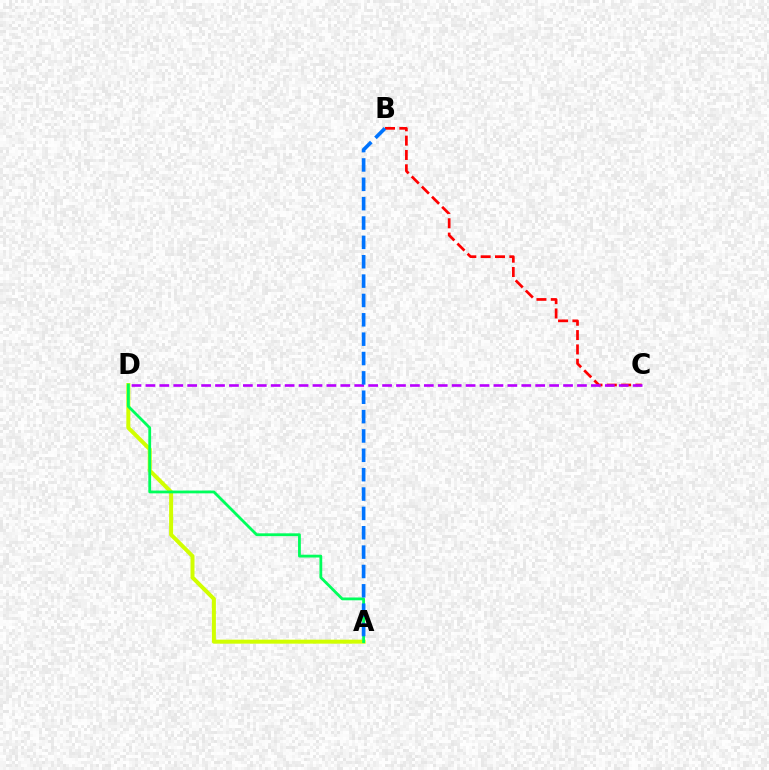{('B', 'C'): [{'color': '#ff0000', 'line_style': 'dashed', 'thickness': 1.95}], ('A', 'D'): [{'color': '#d1ff00', 'line_style': 'solid', 'thickness': 2.88}, {'color': '#00ff5c', 'line_style': 'solid', 'thickness': 2.02}], ('C', 'D'): [{'color': '#b900ff', 'line_style': 'dashed', 'thickness': 1.89}], ('A', 'B'): [{'color': '#0074ff', 'line_style': 'dashed', 'thickness': 2.63}]}